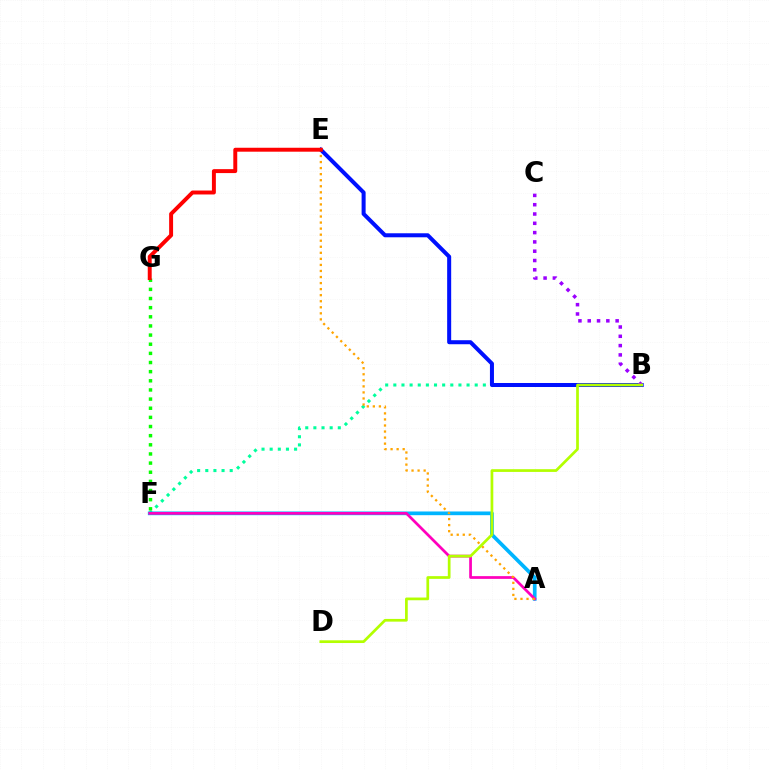{('B', 'F'): [{'color': '#00ff9d', 'line_style': 'dotted', 'thickness': 2.21}], ('B', 'E'): [{'color': '#0010ff', 'line_style': 'solid', 'thickness': 2.89}], ('B', 'C'): [{'color': '#9b00ff', 'line_style': 'dotted', 'thickness': 2.53}], ('A', 'F'): [{'color': '#00b5ff', 'line_style': 'solid', 'thickness': 2.67}, {'color': '#ff00bd', 'line_style': 'solid', 'thickness': 1.97}], ('A', 'E'): [{'color': '#ffa500', 'line_style': 'dotted', 'thickness': 1.64}], ('B', 'D'): [{'color': '#b3ff00', 'line_style': 'solid', 'thickness': 1.96}], ('F', 'G'): [{'color': '#08ff00', 'line_style': 'dotted', 'thickness': 2.48}], ('E', 'G'): [{'color': '#ff0000', 'line_style': 'solid', 'thickness': 2.84}]}